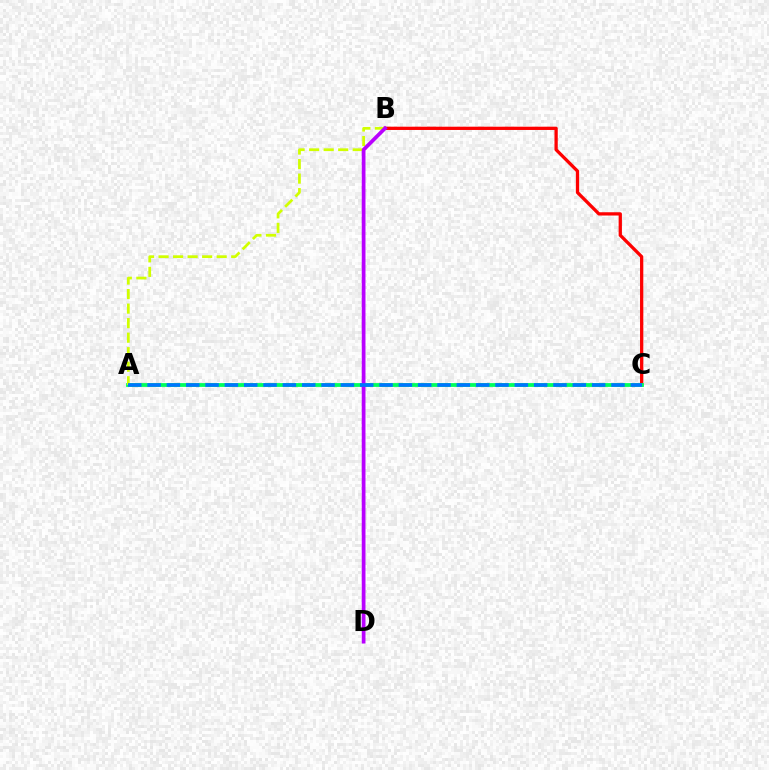{('B', 'C'): [{'color': '#ff0000', 'line_style': 'solid', 'thickness': 2.36}], ('A', 'C'): [{'color': '#00ff5c', 'line_style': 'solid', 'thickness': 2.73}, {'color': '#0074ff', 'line_style': 'dashed', 'thickness': 2.63}], ('A', 'B'): [{'color': '#d1ff00', 'line_style': 'dashed', 'thickness': 1.97}], ('B', 'D'): [{'color': '#b900ff', 'line_style': 'solid', 'thickness': 2.69}]}